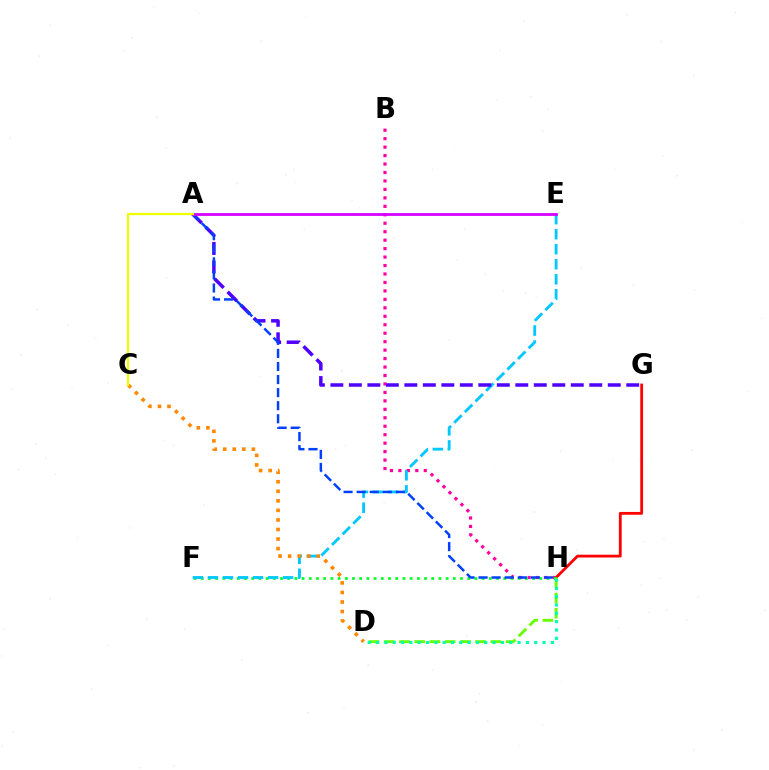{('B', 'H'): [{'color': '#ff00a0', 'line_style': 'dotted', 'thickness': 2.3}], ('G', 'H'): [{'color': '#ff0000', 'line_style': 'solid', 'thickness': 2.01}], ('F', 'H'): [{'color': '#00ff27', 'line_style': 'dotted', 'thickness': 1.96}], ('E', 'F'): [{'color': '#00c7ff', 'line_style': 'dashed', 'thickness': 2.04}], ('D', 'H'): [{'color': '#66ff00', 'line_style': 'dashed', 'thickness': 2.07}, {'color': '#00ffaf', 'line_style': 'dotted', 'thickness': 2.26}], ('C', 'D'): [{'color': '#ff8800', 'line_style': 'dotted', 'thickness': 2.59}], ('A', 'G'): [{'color': '#4f00ff', 'line_style': 'dashed', 'thickness': 2.51}], ('A', 'H'): [{'color': '#003fff', 'line_style': 'dashed', 'thickness': 1.78}], ('A', 'E'): [{'color': '#d600ff', 'line_style': 'solid', 'thickness': 1.99}], ('A', 'C'): [{'color': '#eeff00', 'line_style': 'solid', 'thickness': 1.64}]}